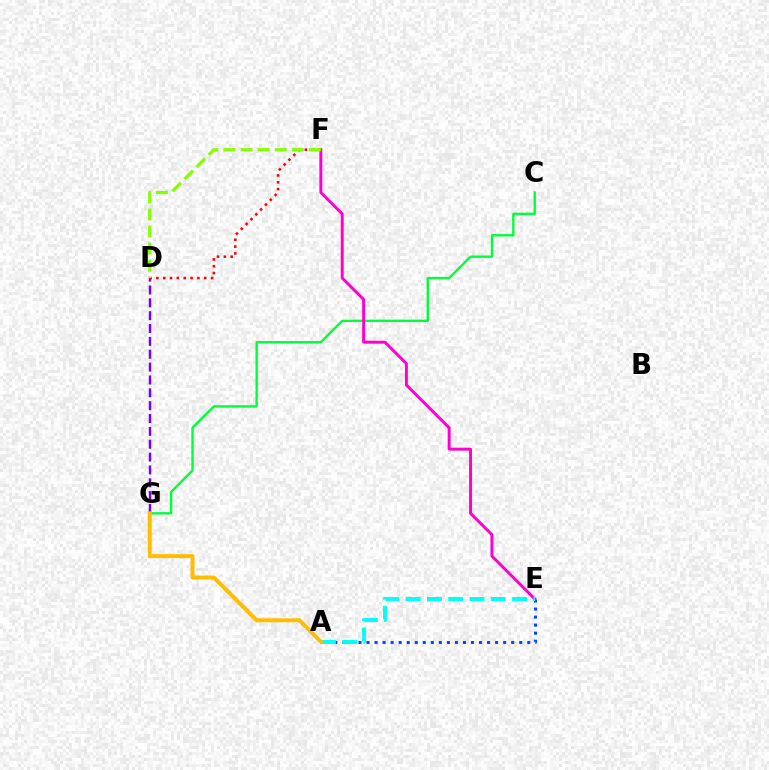{('C', 'G'): [{'color': '#00ff39', 'line_style': 'solid', 'thickness': 1.7}], ('D', 'G'): [{'color': '#7200ff', 'line_style': 'dashed', 'thickness': 1.75}], ('E', 'F'): [{'color': '#ff00cf', 'line_style': 'solid', 'thickness': 2.12}], ('A', 'E'): [{'color': '#004bff', 'line_style': 'dotted', 'thickness': 2.18}, {'color': '#00fff6', 'line_style': 'dashed', 'thickness': 2.89}], ('A', 'G'): [{'color': '#ffbd00', 'line_style': 'solid', 'thickness': 2.83}], ('D', 'F'): [{'color': '#ff0000', 'line_style': 'dotted', 'thickness': 1.86}, {'color': '#84ff00', 'line_style': 'dashed', 'thickness': 2.32}]}